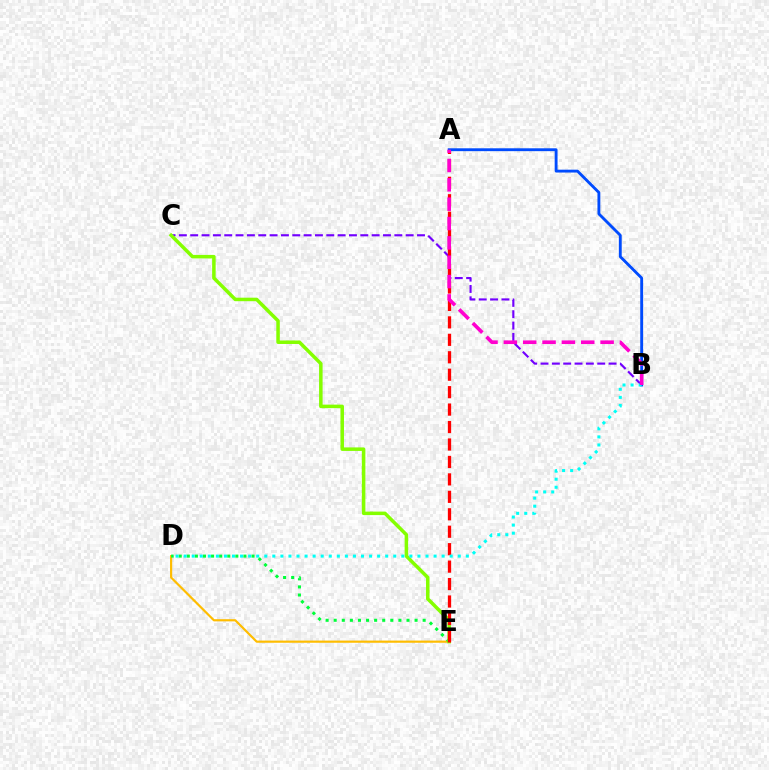{('D', 'E'): [{'color': '#ffbd00', 'line_style': 'solid', 'thickness': 1.57}, {'color': '#00ff39', 'line_style': 'dotted', 'thickness': 2.2}], ('B', 'C'): [{'color': '#7200ff', 'line_style': 'dashed', 'thickness': 1.54}], ('C', 'E'): [{'color': '#84ff00', 'line_style': 'solid', 'thickness': 2.53}], ('A', 'E'): [{'color': '#ff0000', 'line_style': 'dashed', 'thickness': 2.37}], ('A', 'B'): [{'color': '#004bff', 'line_style': 'solid', 'thickness': 2.06}, {'color': '#ff00cf', 'line_style': 'dashed', 'thickness': 2.63}], ('B', 'D'): [{'color': '#00fff6', 'line_style': 'dotted', 'thickness': 2.19}]}